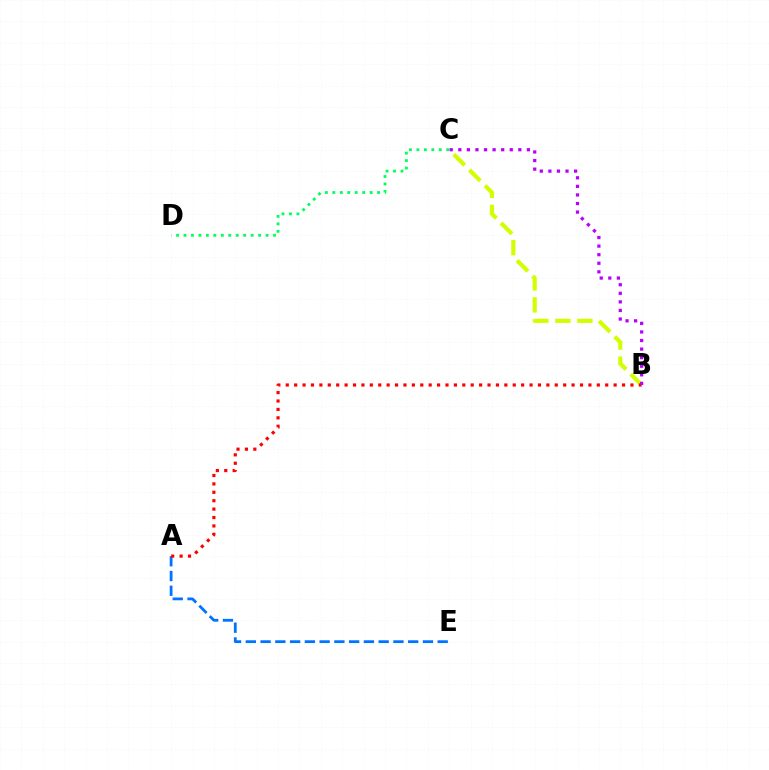{('B', 'C'): [{'color': '#d1ff00', 'line_style': 'dashed', 'thickness': 2.99}, {'color': '#b900ff', 'line_style': 'dotted', 'thickness': 2.33}], ('A', 'E'): [{'color': '#0074ff', 'line_style': 'dashed', 'thickness': 2.01}], ('C', 'D'): [{'color': '#00ff5c', 'line_style': 'dotted', 'thickness': 2.03}], ('A', 'B'): [{'color': '#ff0000', 'line_style': 'dotted', 'thickness': 2.28}]}